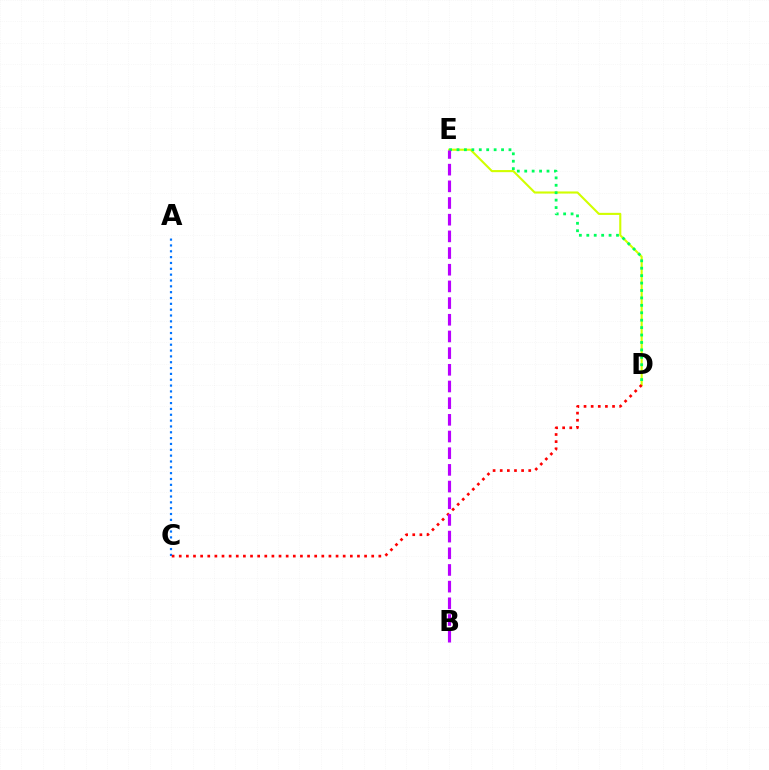{('D', 'E'): [{'color': '#d1ff00', 'line_style': 'solid', 'thickness': 1.52}, {'color': '#00ff5c', 'line_style': 'dotted', 'thickness': 2.02}], ('A', 'C'): [{'color': '#0074ff', 'line_style': 'dotted', 'thickness': 1.59}], ('C', 'D'): [{'color': '#ff0000', 'line_style': 'dotted', 'thickness': 1.94}], ('B', 'E'): [{'color': '#b900ff', 'line_style': 'dashed', 'thickness': 2.27}]}